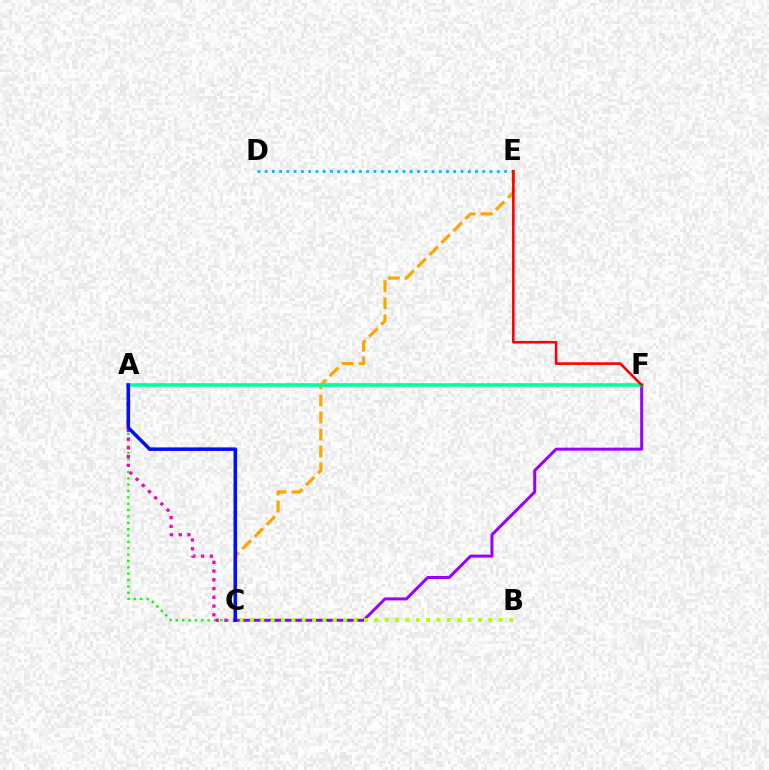{('D', 'E'): [{'color': '#00b5ff', 'line_style': 'dotted', 'thickness': 1.97}], ('C', 'E'): [{'color': '#ffa500', 'line_style': 'dashed', 'thickness': 2.31}], ('C', 'F'): [{'color': '#9b00ff', 'line_style': 'solid', 'thickness': 2.16}], ('B', 'C'): [{'color': '#b3ff00', 'line_style': 'dotted', 'thickness': 2.82}], ('A', 'C'): [{'color': '#08ff00', 'line_style': 'dotted', 'thickness': 1.73}, {'color': '#ff00bd', 'line_style': 'dotted', 'thickness': 2.38}, {'color': '#0010ff', 'line_style': 'solid', 'thickness': 2.56}], ('A', 'F'): [{'color': '#00ff9d', 'line_style': 'solid', 'thickness': 2.59}], ('E', 'F'): [{'color': '#ff0000', 'line_style': 'solid', 'thickness': 1.88}]}